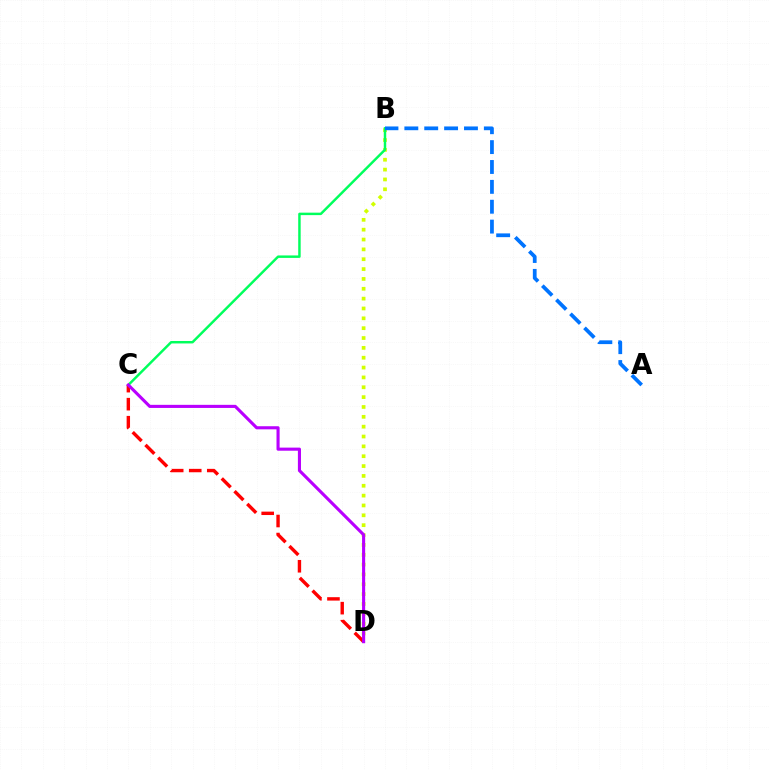{('B', 'D'): [{'color': '#d1ff00', 'line_style': 'dotted', 'thickness': 2.68}], ('B', 'C'): [{'color': '#00ff5c', 'line_style': 'solid', 'thickness': 1.77}], ('C', 'D'): [{'color': '#ff0000', 'line_style': 'dashed', 'thickness': 2.45}, {'color': '#b900ff', 'line_style': 'solid', 'thickness': 2.24}], ('A', 'B'): [{'color': '#0074ff', 'line_style': 'dashed', 'thickness': 2.7}]}